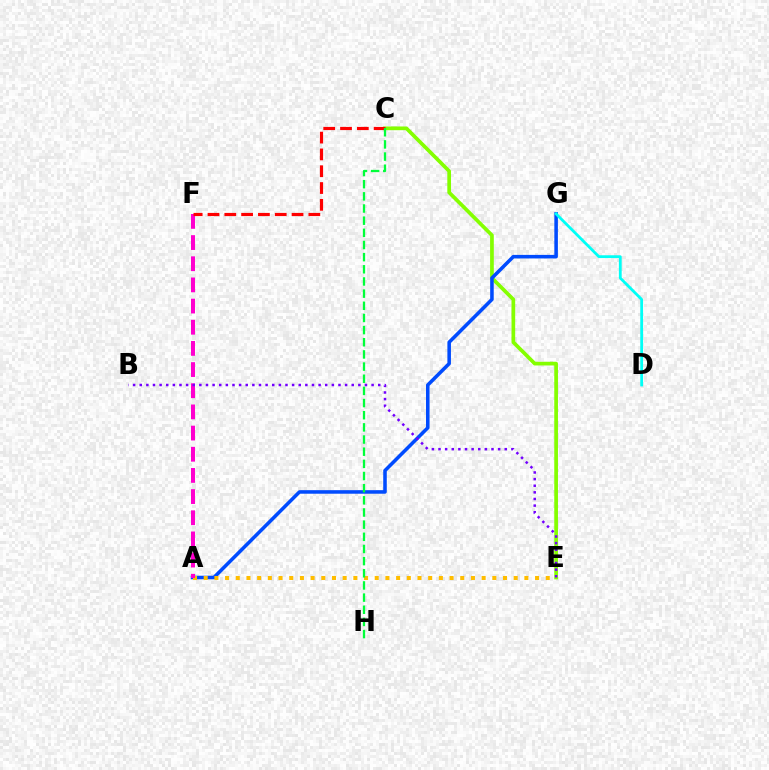{('C', 'E'): [{'color': '#84ff00', 'line_style': 'solid', 'thickness': 2.67}], ('A', 'G'): [{'color': '#004bff', 'line_style': 'solid', 'thickness': 2.56}], ('A', 'E'): [{'color': '#ffbd00', 'line_style': 'dotted', 'thickness': 2.9}], ('A', 'F'): [{'color': '#ff00cf', 'line_style': 'dashed', 'thickness': 2.88}], ('C', 'F'): [{'color': '#ff0000', 'line_style': 'dashed', 'thickness': 2.28}], ('C', 'H'): [{'color': '#00ff39', 'line_style': 'dashed', 'thickness': 1.65}], ('B', 'E'): [{'color': '#7200ff', 'line_style': 'dotted', 'thickness': 1.8}], ('D', 'G'): [{'color': '#00fff6', 'line_style': 'solid', 'thickness': 2.02}]}